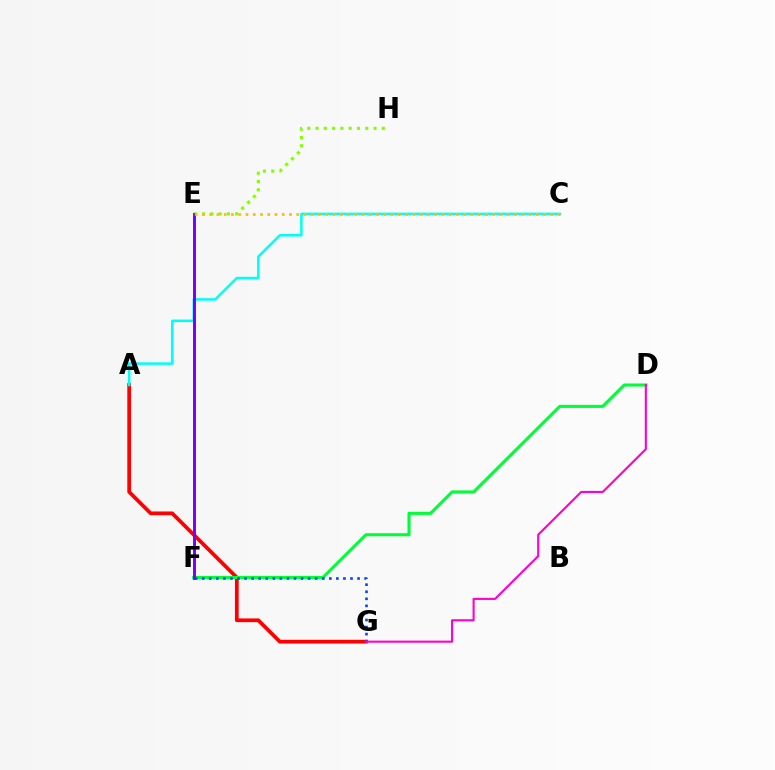{('A', 'G'): [{'color': '#ff0000', 'line_style': 'solid', 'thickness': 2.69}], ('A', 'C'): [{'color': '#00fff6', 'line_style': 'solid', 'thickness': 1.83}], ('E', 'H'): [{'color': '#84ff00', 'line_style': 'dotted', 'thickness': 2.25}], ('D', 'F'): [{'color': '#00ff39', 'line_style': 'solid', 'thickness': 2.23}], ('E', 'F'): [{'color': '#7200ff', 'line_style': 'solid', 'thickness': 2.09}], ('F', 'G'): [{'color': '#004bff', 'line_style': 'dotted', 'thickness': 1.92}], ('C', 'E'): [{'color': '#ffbd00', 'line_style': 'dotted', 'thickness': 1.97}], ('D', 'G'): [{'color': '#ff00cf', 'line_style': 'solid', 'thickness': 1.52}]}